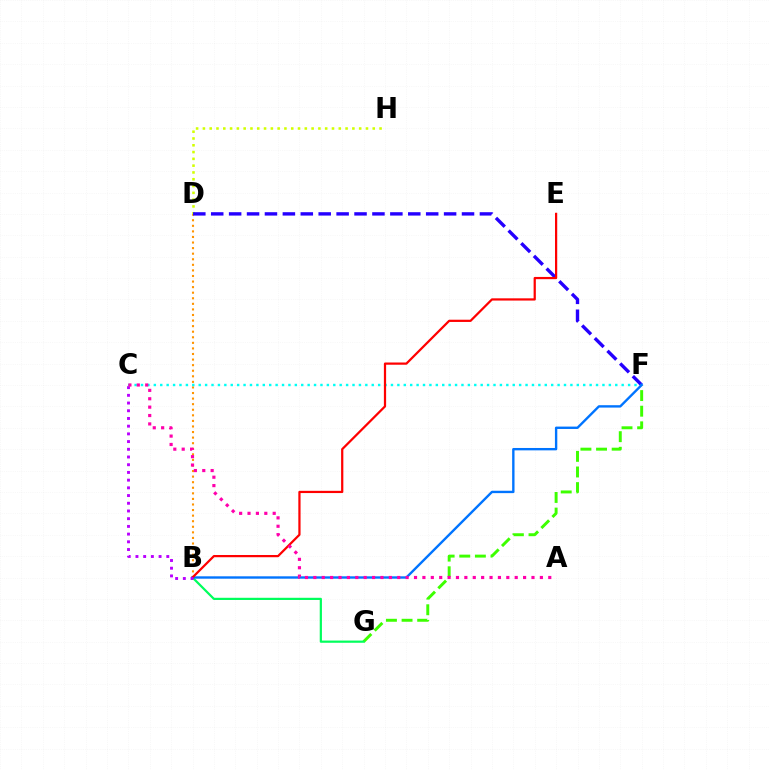{('F', 'G'): [{'color': '#3dff00', 'line_style': 'dashed', 'thickness': 2.12}], ('B', 'D'): [{'color': '#ff9400', 'line_style': 'dotted', 'thickness': 1.51}], ('B', 'G'): [{'color': '#00ff5c', 'line_style': 'solid', 'thickness': 1.59}], ('D', 'H'): [{'color': '#d1ff00', 'line_style': 'dotted', 'thickness': 1.85}], ('D', 'F'): [{'color': '#2500ff', 'line_style': 'dashed', 'thickness': 2.43}], ('C', 'F'): [{'color': '#00fff6', 'line_style': 'dotted', 'thickness': 1.74}], ('B', 'F'): [{'color': '#0074ff', 'line_style': 'solid', 'thickness': 1.71}], ('B', 'E'): [{'color': '#ff0000', 'line_style': 'solid', 'thickness': 1.61}], ('B', 'C'): [{'color': '#b900ff', 'line_style': 'dotted', 'thickness': 2.09}], ('A', 'C'): [{'color': '#ff00ac', 'line_style': 'dotted', 'thickness': 2.28}]}